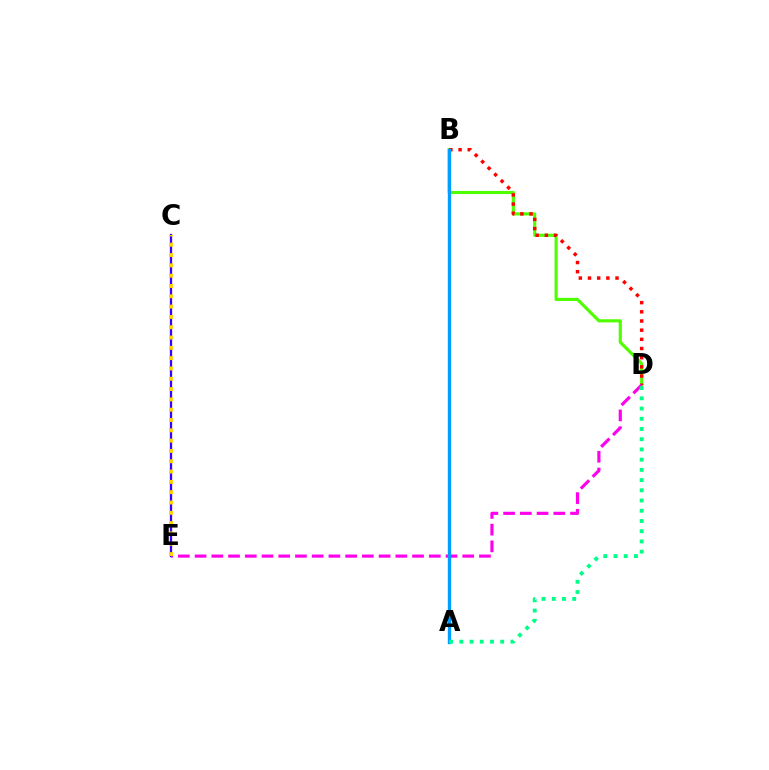{('C', 'E'): [{'color': '#3700ff', 'line_style': 'solid', 'thickness': 1.64}, {'color': '#ffd500', 'line_style': 'dotted', 'thickness': 2.8}], ('B', 'D'): [{'color': '#4fff00', 'line_style': 'solid', 'thickness': 2.25}, {'color': '#ff0000', 'line_style': 'dotted', 'thickness': 2.49}], ('D', 'E'): [{'color': '#ff00ed', 'line_style': 'dashed', 'thickness': 2.27}], ('A', 'B'): [{'color': '#009eff', 'line_style': 'solid', 'thickness': 2.42}], ('A', 'D'): [{'color': '#00ff86', 'line_style': 'dotted', 'thickness': 2.78}]}